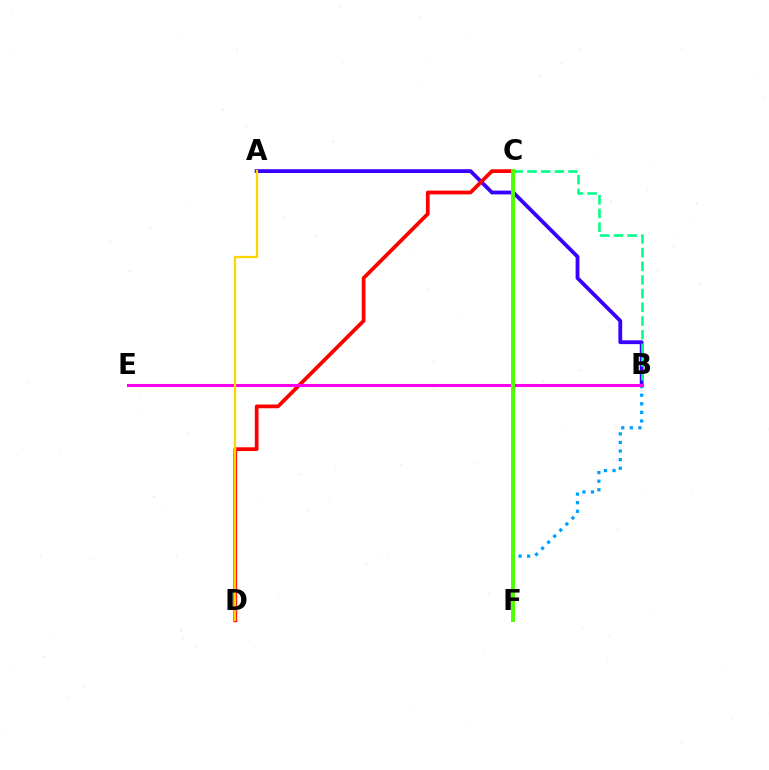{('A', 'B'): [{'color': '#3700ff', 'line_style': 'solid', 'thickness': 2.74}], ('B', 'F'): [{'color': '#009eff', 'line_style': 'dotted', 'thickness': 2.33}], ('B', 'C'): [{'color': '#00ff86', 'line_style': 'dashed', 'thickness': 1.86}], ('C', 'D'): [{'color': '#ff0000', 'line_style': 'solid', 'thickness': 2.69}], ('B', 'E'): [{'color': '#ff00ed', 'line_style': 'solid', 'thickness': 2.21}], ('A', 'D'): [{'color': '#ffd500', 'line_style': 'solid', 'thickness': 1.65}], ('C', 'F'): [{'color': '#4fff00', 'line_style': 'solid', 'thickness': 2.83}]}